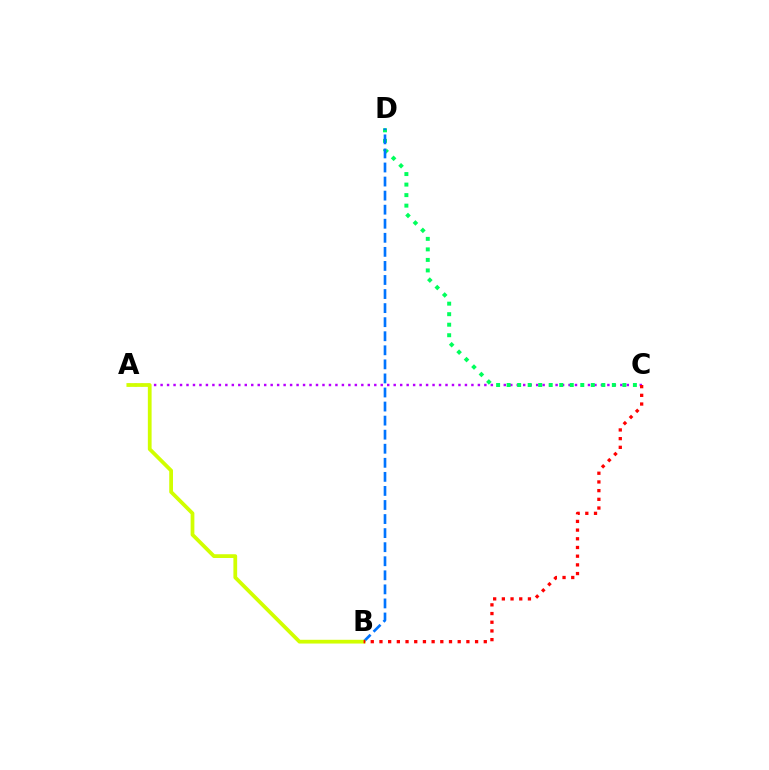{('A', 'C'): [{'color': '#b900ff', 'line_style': 'dotted', 'thickness': 1.76}], ('C', 'D'): [{'color': '#00ff5c', 'line_style': 'dotted', 'thickness': 2.86}], ('B', 'D'): [{'color': '#0074ff', 'line_style': 'dashed', 'thickness': 1.91}], ('A', 'B'): [{'color': '#d1ff00', 'line_style': 'solid', 'thickness': 2.7}], ('B', 'C'): [{'color': '#ff0000', 'line_style': 'dotted', 'thickness': 2.36}]}